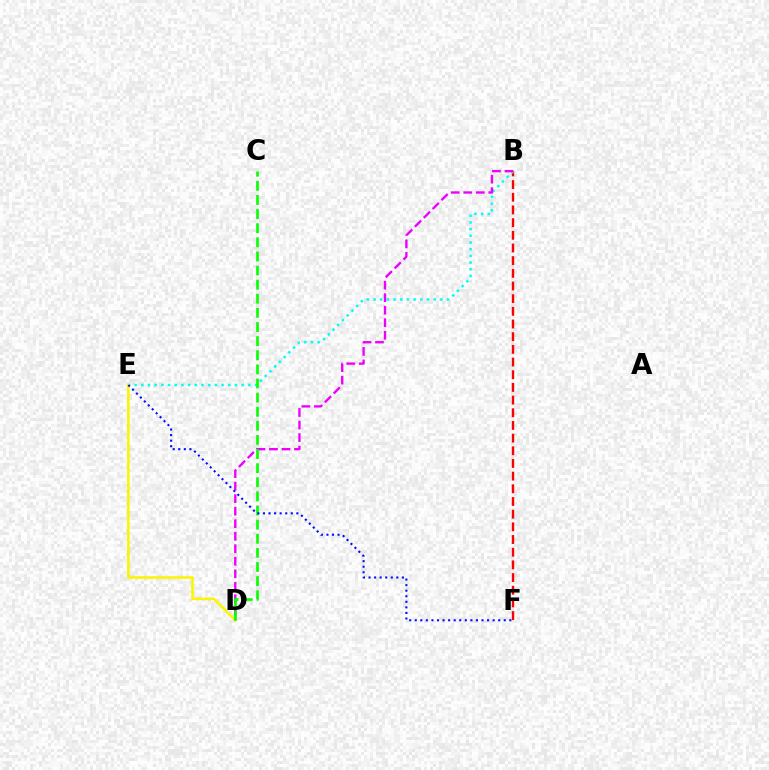{('B', 'F'): [{'color': '#ff0000', 'line_style': 'dashed', 'thickness': 1.72}], ('B', 'E'): [{'color': '#00fff6', 'line_style': 'dotted', 'thickness': 1.82}], ('D', 'E'): [{'color': '#fcf500', 'line_style': 'solid', 'thickness': 1.84}], ('B', 'D'): [{'color': '#ee00ff', 'line_style': 'dashed', 'thickness': 1.7}], ('C', 'D'): [{'color': '#08ff00', 'line_style': 'dashed', 'thickness': 1.92}], ('E', 'F'): [{'color': '#0010ff', 'line_style': 'dotted', 'thickness': 1.51}]}